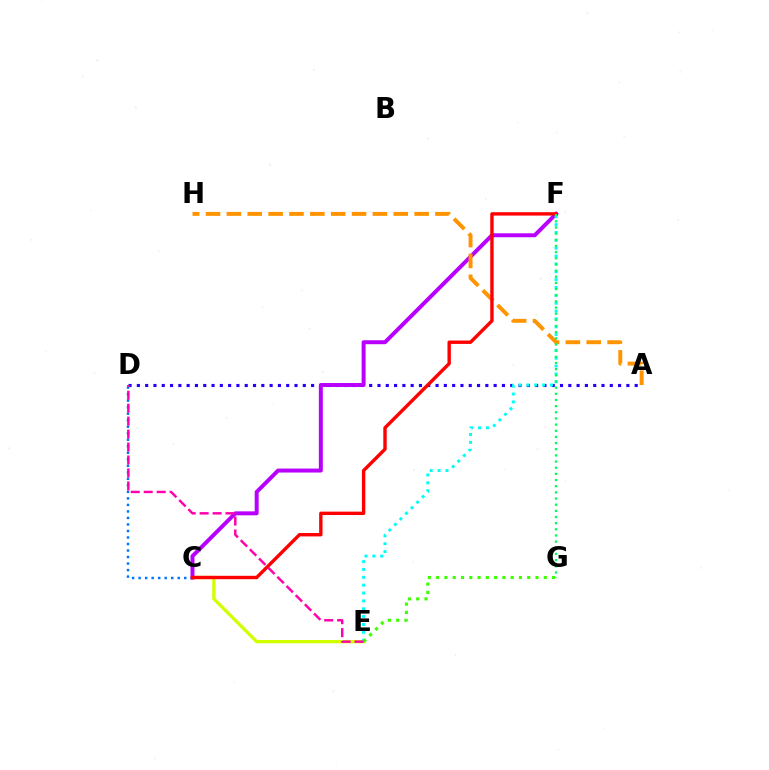{('C', 'E'): [{'color': '#d1ff00', 'line_style': 'solid', 'thickness': 2.39}], ('A', 'D'): [{'color': '#2500ff', 'line_style': 'dotted', 'thickness': 2.25}], ('C', 'D'): [{'color': '#0074ff', 'line_style': 'dotted', 'thickness': 1.77}], ('C', 'F'): [{'color': '#b900ff', 'line_style': 'solid', 'thickness': 2.85}, {'color': '#ff0000', 'line_style': 'solid', 'thickness': 2.44}], ('E', 'F'): [{'color': '#00fff6', 'line_style': 'dotted', 'thickness': 2.14}], ('A', 'H'): [{'color': '#ff9400', 'line_style': 'dashed', 'thickness': 2.83}], ('E', 'G'): [{'color': '#3dff00', 'line_style': 'dotted', 'thickness': 2.25}], ('D', 'E'): [{'color': '#ff00ac', 'line_style': 'dashed', 'thickness': 1.76}], ('F', 'G'): [{'color': '#00ff5c', 'line_style': 'dotted', 'thickness': 1.67}]}